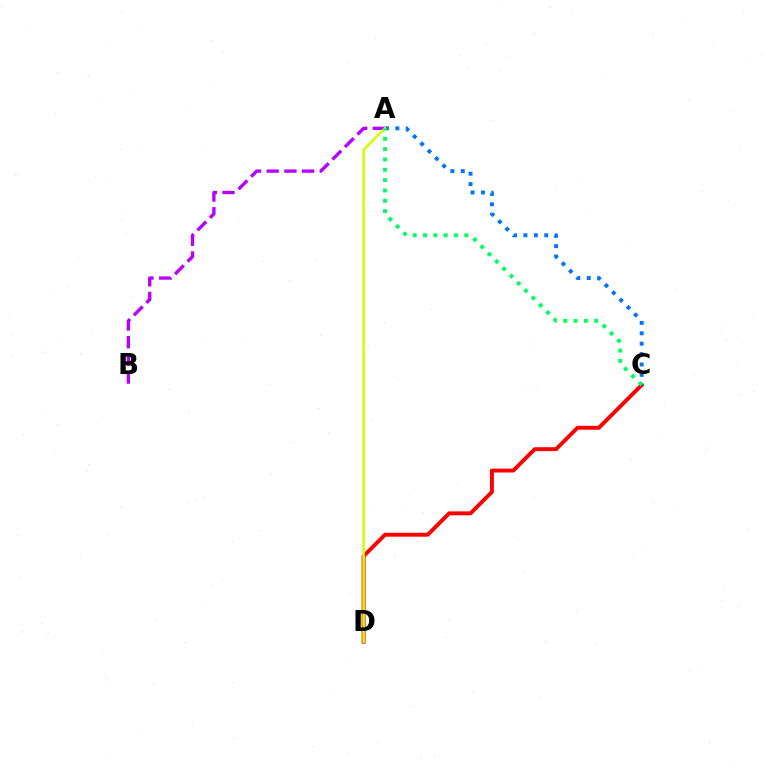{('C', 'D'): [{'color': '#ff0000', 'line_style': 'solid', 'thickness': 2.82}], ('A', 'B'): [{'color': '#b900ff', 'line_style': 'dashed', 'thickness': 2.4}], ('A', 'C'): [{'color': '#0074ff', 'line_style': 'dotted', 'thickness': 2.82}, {'color': '#00ff5c', 'line_style': 'dotted', 'thickness': 2.81}], ('A', 'D'): [{'color': '#d1ff00', 'line_style': 'solid', 'thickness': 1.86}]}